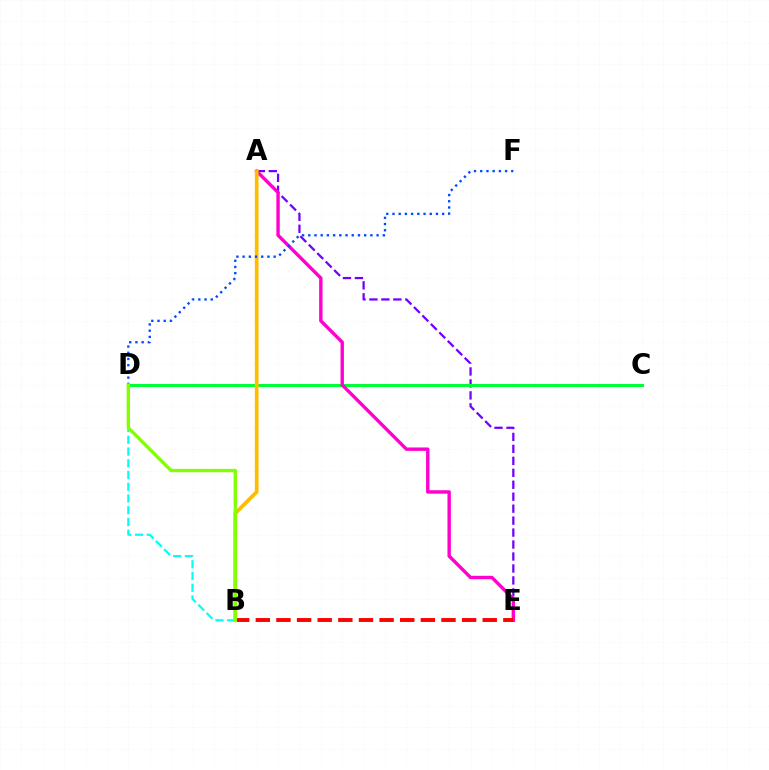{('A', 'E'): [{'color': '#7200ff', 'line_style': 'dashed', 'thickness': 1.62}, {'color': '#ff00cf', 'line_style': 'solid', 'thickness': 2.45}], ('C', 'D'): [{'color': '#00ff39', 'line_style': 'solid', 'thickness': 2.19}], ('A', 'B'): [{'color': '#ffbd00', 'line_style': 'solid', 'thickness': 2.69}], ('B', 'D'): [{'color': '#00fff6', 'line_style': 'dashed', 'thickness': 1.59}, {'color': '#84ff00', 'line_style': 'solid', 'thickness': 2.43}], ('D', 'F'): [{'color': '#004bff', 'line_style': 'dotted', 'thickness': 1.69}], ('B', 'E'): [{'color': '#ff0000', 'line_style': 'dashed', 'thickness': 2.8}]}